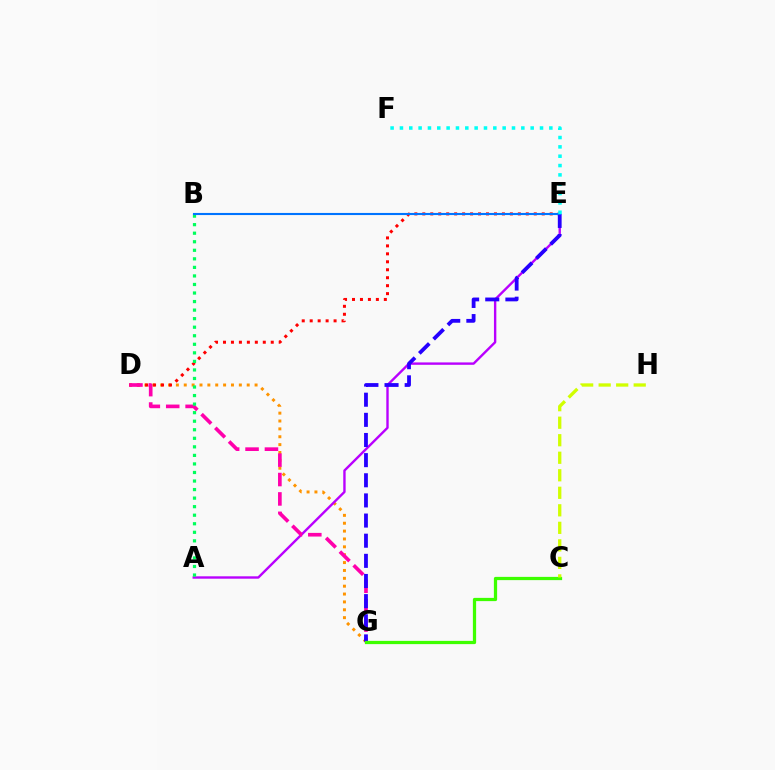{('D', 'G'): [{'color': '#ff9400', 'line_style': 'dotted', 'thickness': 2.14}, {'color': '#ff00ac', 'line_style': 'dashed', 'thickness': 2.63}], ('D', 'E'): [{'color': '#ff0000', 'line_style': 'dotted', 'thickness': 2.16}], ('A', 'E'): [{'color': '#b900ff', 'line_style': 'solid', 'thickness': 1.72}], ('E', 'G'): [{'color': '#2500ff', 'line_style': 'dashed', 'thickness': 2.74}], ('C', 'G'): [{'color': '#3dff00', 'line_style': 'solid', 'thickness': 2.33}], ('C', 'H'): [{'color': '#d1ff00', 'line_style': 'dashed', 'thickness': 2.38}], ('A', 'B'): [{'color': '#00ff5c', 'line_style': 'dotted', 'thickness': 2.32}], ('B', 'E'): [{'color': '#0074ff', 'line_style': 'solid', 'thickness': 1.52}], ('E', 'F'): [{'color': '#00fff6', 'line_style': 'dotted', 'thickness': 2.54}]}